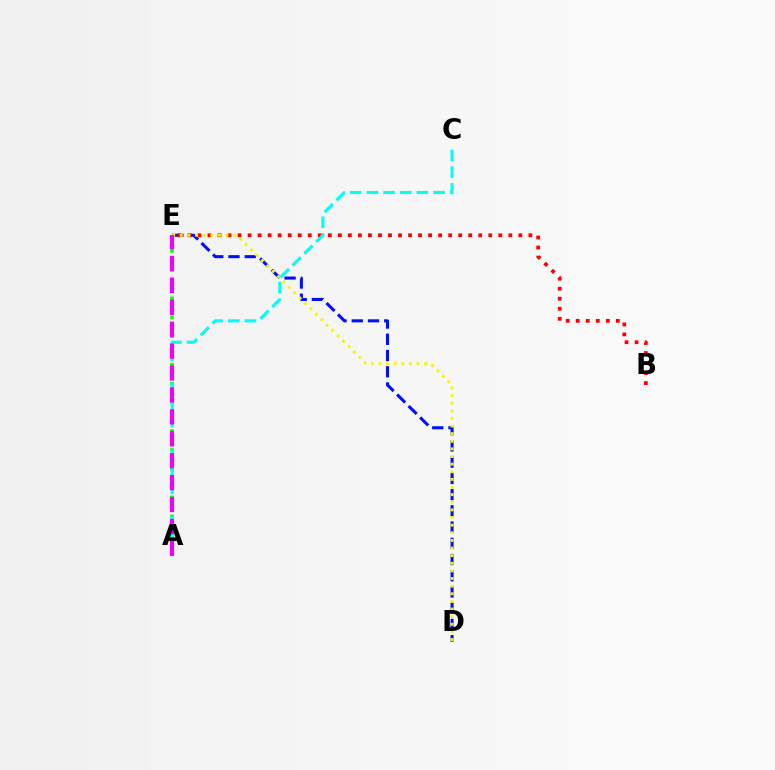{('D', 'E'): [{'color': '#0010ff', 'line_style': 'dashed', 'thickness': 2.2}, {'color': '#fcf500', 'line_style': 'dotted', 'thickness': 2.07}], ('A', 'E'): [{'color': '#08ff00', 'line_style': 'dotted', 'thickness': 2.58}, {'color': '#ee00ff', 'line_style': 'dashed', 'thickness': 2.98}], ('B', 'E'): [{'color': '#ff0000', 'line_style': 'dotted', 'thickness': 2.72}], ('A', 'C'): [{'color': '#00fff6', 'line_style': 'dashed', 'thickness': 2.26}]}